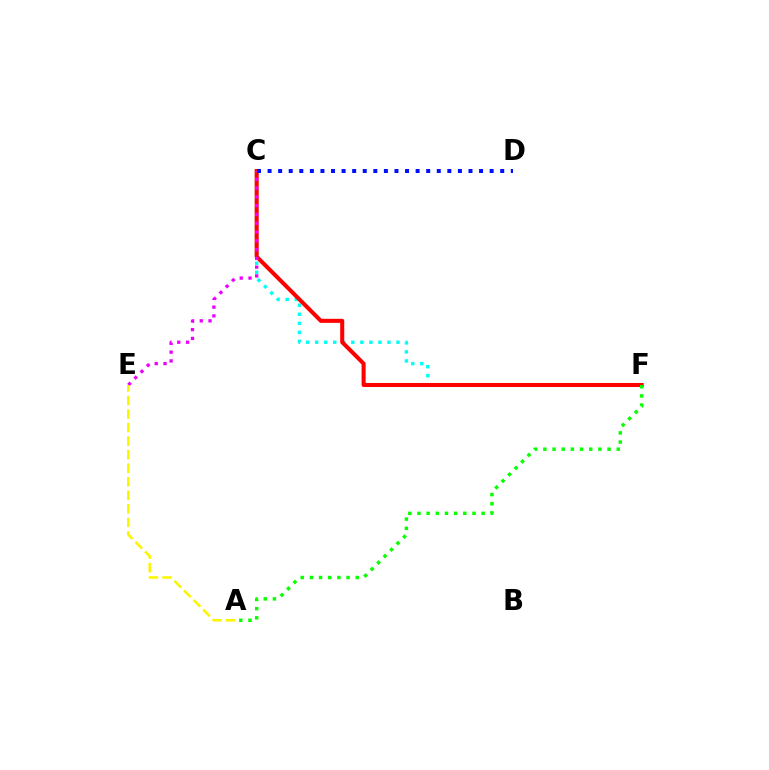{('C', 'F'): [{'color': '#00fff6', 'line_style': 'dotted', 'thickness': 2.46}, {'color': '#ff0000', 'line_style': 'solid', 'thickness': 2.91}], ('A', 'F'): [{'color': '#08ff00', 'line_style': 'dotted', 'thickness': 2.49}], ('C', 'E'): [{'color': '#ee00ff', 'line_style': 'dotted', 'thickness': 2.39}], ('C', 'D'): [{'color': '#0010ff', 'line_style': 'dotted', 'thickness': 2.87}], ('A', 'E'): [{'color': '#fcf500', 'line_style': 'dashed', 'thickness': 1.84}]}